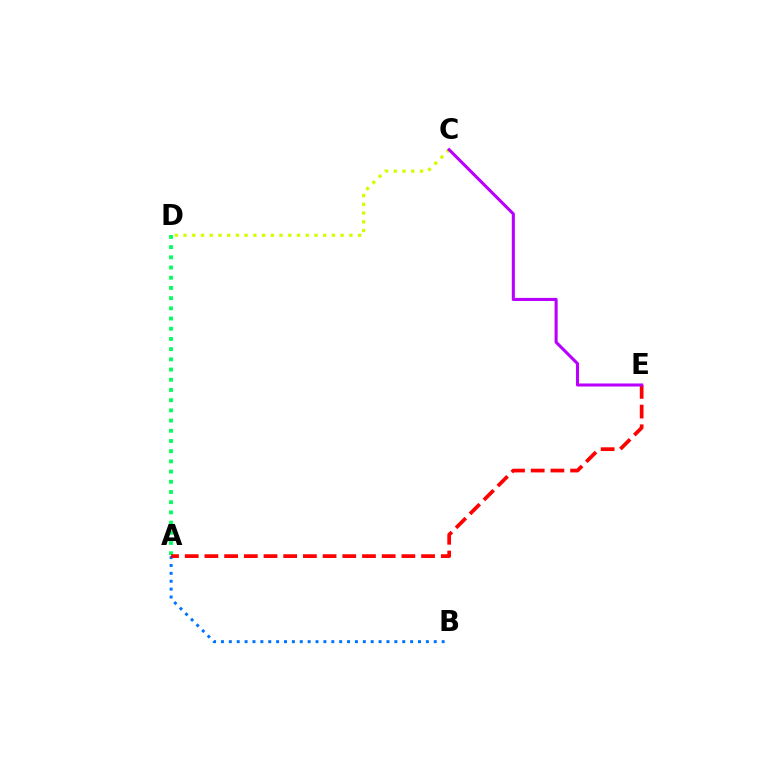{('A', 'B'): [{'color': '#0074ff', 'line_style': 'dotted', 'thickness': 2.14}], ('A', 'D'): [{'color': '#00ff5c', 'line_style': 'dotted', 'thickness': 2.77}], ('A', 'E'): [{'color': '#ff0000', 'line_style': 'dashed', 'thickness': 2.68}], ('C', 'D'): [{'color': '#d1ff00', 'line_style': 'dotted', 'thickness': 2.37}], ('C', 'E'): [{'color': '#b900ff', 'line_style': 'solid', 'thickness': 2.21}]}